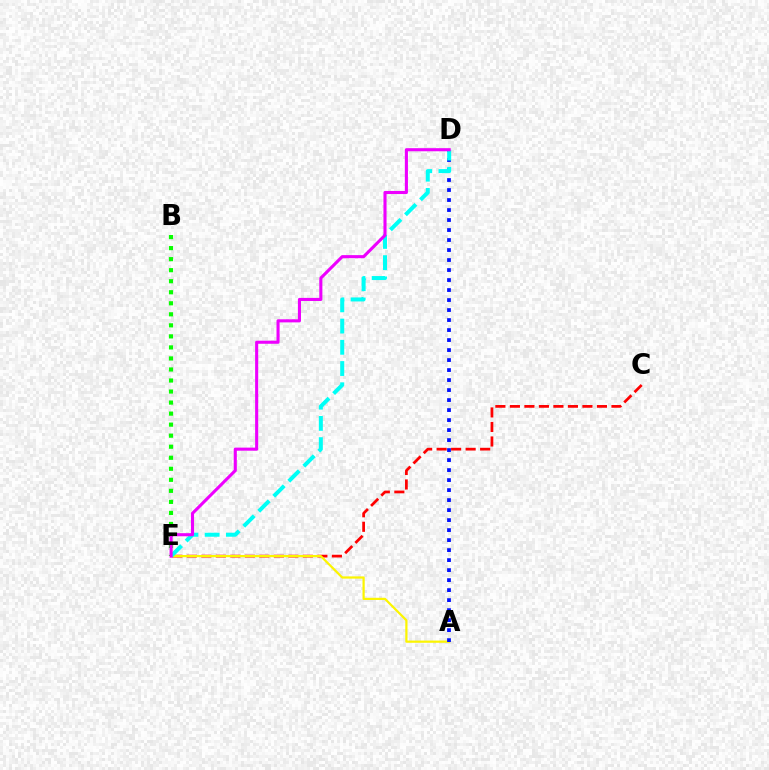{('B', 'E'): [{'color': '#08ff00', 'line_style': 'dotted', 'thickness': 3.0}], ('C', 'E'): [{'color': '#ff0000', 'line_style': 'dashed', 'thickness': 1.97}], ('A', 'E'): [{'color': '#fcf500', 'line_style': 'solid', 'thickness': 1.6}], ('A', 'D'): [{'color': '#0010ff', 'line_style': 'dotted', 'thickness': 2.72}], ('D', 'E'): [{'color': '#00fff6', 'line_style': 'dashed', 'thickness': 2.89}, {'color': '#ee00ff', 'line_style': 'solid', 'thickness': 2.23}]}